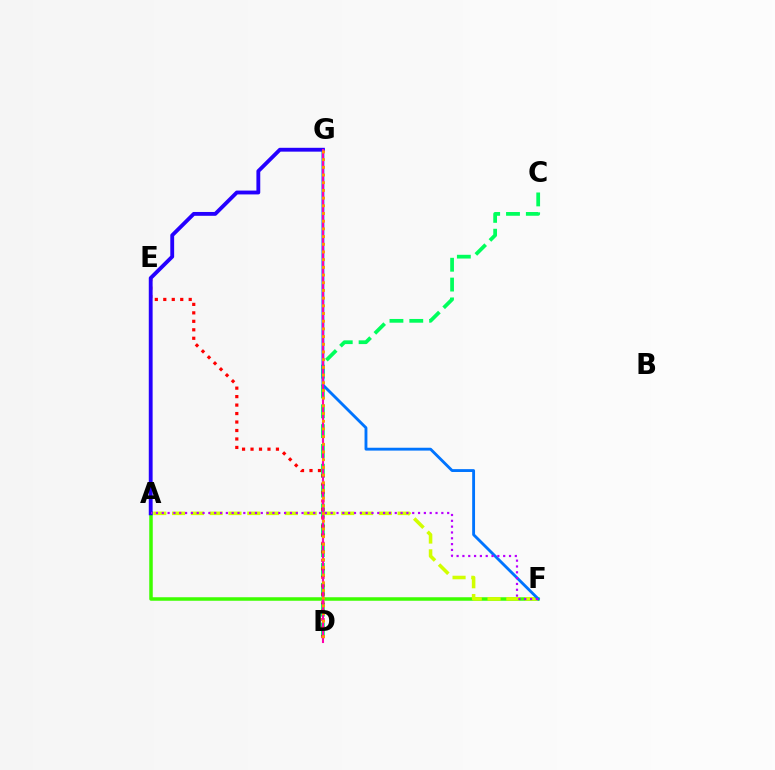{('C', 'D'): [{'color': '#00ff5c', 'line_style': 'dashed', 'thickness': 2.69}], ('A', 'F'): [{'color': '#3dff00', 'line_style': 'solid', 'thickness': 2.53}, {'color': '#d1ff00', 'line_style': 'dashed', 'thickness': 2.55}, {'color': '#b900ff', 'line_style': 'dotted', 'thickness': 1.58}], ('D', 'E'): [{'color': '#ff0000', 'line_style': 'dotted', 'thickness': 2.3}], ('F', 'G'): [{'color': '#0074ff', 'line_style': 'solid', 'thickness': 2.06}], ('A', 'G'): [{'color': '#2500ff', 'line_style': 'solid', 'thickness': 2.77}], ('D', 'G'): [{'color': '#00fff6', 'line_style': 'dotted', 'thickness': 1.57}, {'color': '#ff00ac', 'line_style': 'solid', 'thickness': 1.5}, {'color': '#ff9400', 'line_style': 'dotted', 'thickness': 2.09}]}